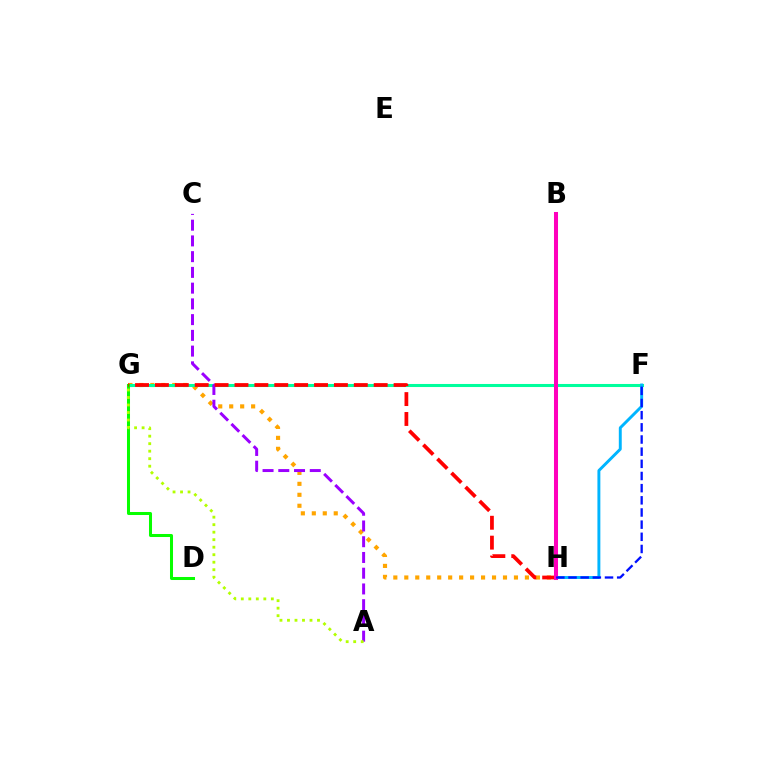{('G', 'H'): [{'color': '#ffa500', 'line_style': 'dotted', 'thickness': 2.98}, {'color': '#ff0000', 'line_style': 'dashed', 'thickness': 2.7}], ('F', 'G'): [{'color': '#00ff9d', 'line_style': 'solid', 'thickness': 2.2}], ('F', 'H'): [{'color': '#00b5ff', 'line_style': 'solid', 'thickness': 2.11}, {'color': '#0010ff', 'line_style': 'dashed', 'thickness': 1.65}], ('A', 'C'): [{'color': '#9b00ff', 'line_style': 'dashed', 'thickness': 2.14}], ('D', 'G'): [{'color': '#08ff00', 'line_style': 'solid', 'thickness': 2.18}], ('B', 'H'): [{'color': '#ff00bd', 'line_style': 'solid', 'thickness': 2.9}], ('A', 'G'): [{'color': '#b3ff00', 'line_style': 'dotted', 'thickness': 2.04}]}